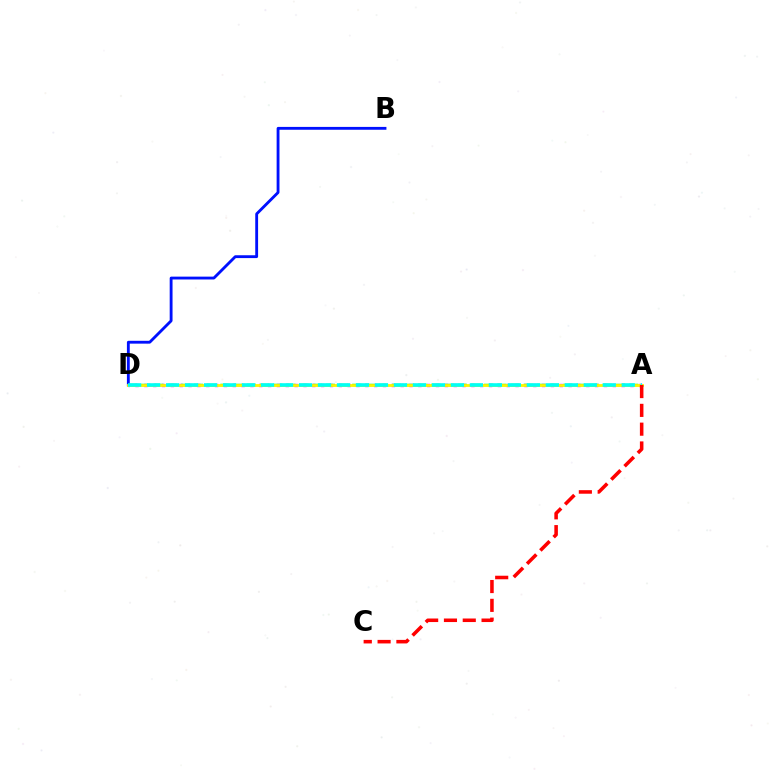{('B', 'D'): [{'color': '#0010ff', 'line_style': 'solid', 'thickness': 2.05}], ('A', 'D'): [{'color': '#ee00ff', 'line_style': 'dotted', 'thickness': 2.4}, {'color': '#08ff00', 'line_style': 'dashed', 'thickness': 1.79}, {'color': '#fcf500', 'line_style': 'solid', 'thickness': 2.02}, {'color': '#00fff6', 'line_style': 'dashed', 'thickness': 2.58}], ('A', 'C'): [{'color': '#ff0000', 'line_style': 'dashed', 'thickness': 2.55}]}